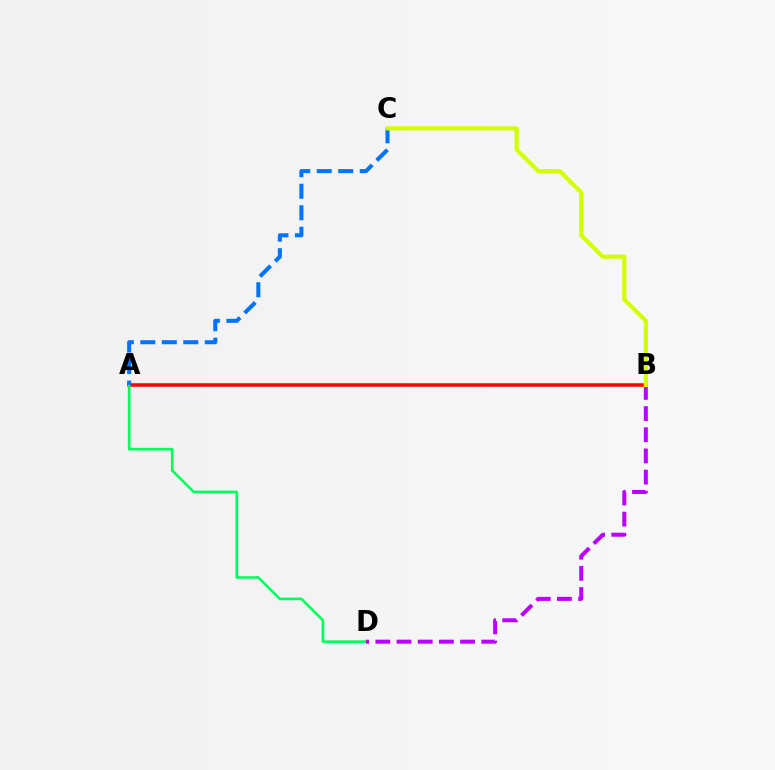{('A', 'B'): [{'color': '#ff0000', 'line_style': 'solid', 'thickness': 2.52}], ('A', 'D'): [{'color': '#00ff5c', 'line_style': 'solid', 'thickness': 1.89}], ('B', 'D'): [{'color': '#b900ff', 'line_style': 'dashed', 'thickness': 2.88}], ('A', 'C'): [{'color': '#0074ff', 'line_style': 'dashed', 'thickness': 2.92}], ('B', 'C'): [{'color': '#d1ff00', 'line_style': 'solid', 'thickness': 2.98}]}